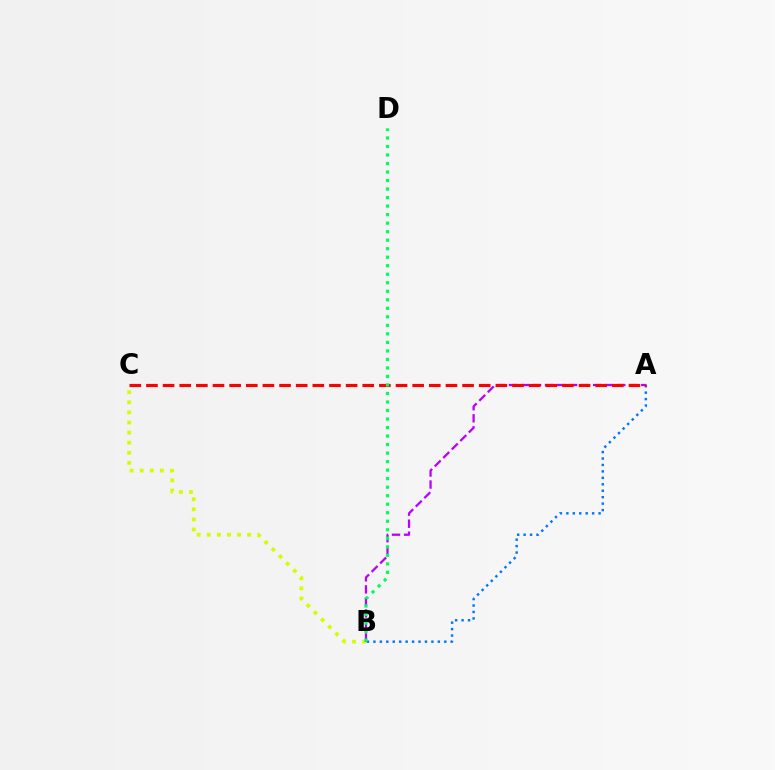{('B', 'C'): [{'color': '#d1ff00', 'line_style': 'dotted', 'thickness': 2.74}], ('A', 'B'): [{'color': '#0074ff', 'line_style': 'dotted', 'thickness': 1.75}, {'color': '#b900ff', 'line_style': 'dashed', 'thickness': 1.63}], ('A', 'C'): [{'color': '#ff0000', 'line_style': 'dashed', 'thickness': 2.26}], ('B', 'D'): [{'color': '#00ff5c', 'line_style': 'dotted', 'thickness': 2.31}]}